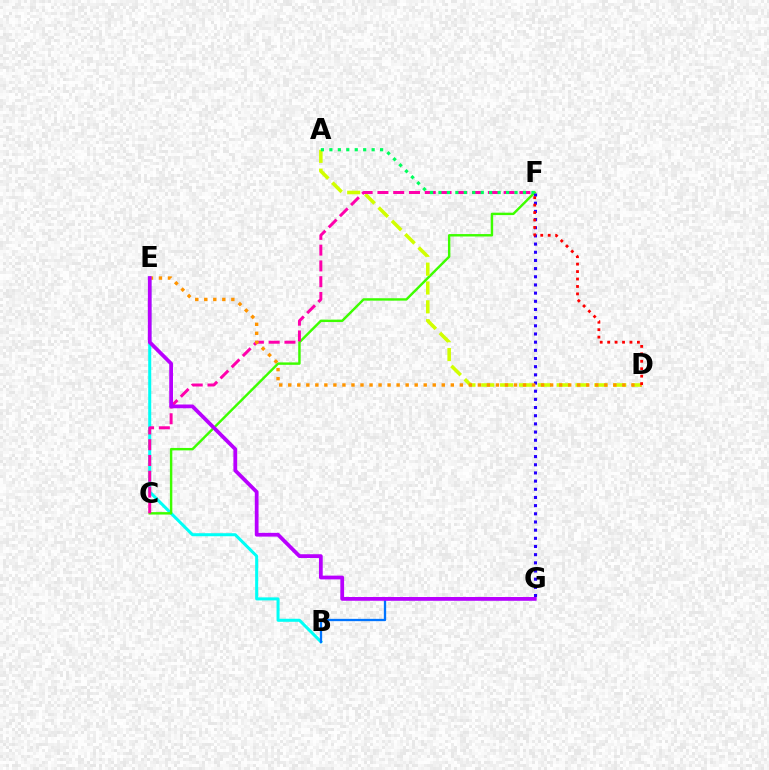{('B', 'E'): [{'color': '#00fff6', 'line_style': 'solid', 'thickness': 2.18}], ('C', 'F'): [{'color': '#3dff00', 'line_style': 'solid', 'thickness': 1.75}, {'color': '#ff00ac', 'line_style': 'dashed', 'thickness': 2.14}], ('A', 'D'): [{'color': '#d1ff00', 'line_style': 'dashed', 'thickness': 2.56}], ('F', 'G'): [{'color': '#2500ff', 'line_style': 'dotted', 'thickness': 2.22}], ('A', 'F'): [{'color': '#00ff5c', 'line_style': 'dotted', 'thickness': 2.3}], ('B', 'G'): [{'color': '#0074ff', 'line_style': 'solid', 'thickness': 1.66}], ('D', 'E'): [{'color': '#ff9400', 'line_style': 'dotted', 'thickness': 2.45}], ('D', 'F'): [{'color': '#ff0000', 'line_style': 'dotted', 'thickness': 2.02}], ('E', 'G'): [{'color': '#b900ff', 'line_style': 'solid', 'thickness': 2.71}]}